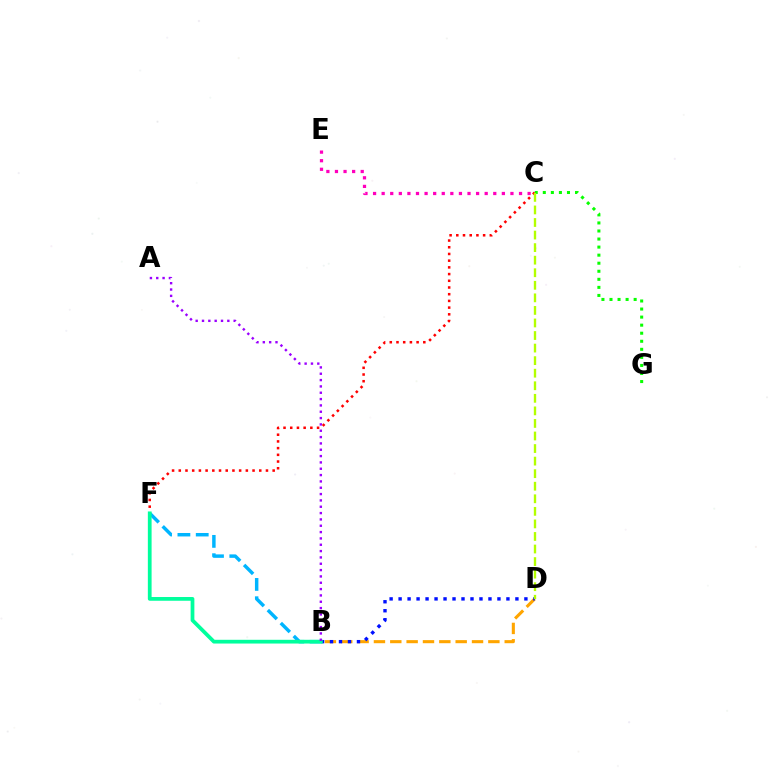{('C', 'E'): [{'color': '#ff00bd', 'line_style': 'dotted', 'thickness': 2.33}], ('C', 'G'): [{'color': '#08ff00', 'line_style': 'dotted', 'thickness': 2.19}], ('B', 'F'): [{'color': '#00b5ff', 'line_style': 'dashed', 'thickness': 2.49}, {'color': '#00ff9d', 'line_style': 'solid', 'thickness': 2.7}], ('B', 'D'): [{'color': '#ffa500', 'line_style': 'dashed', 'thickness': 2.22}, {'color': '#0010ff', 'line_style': 'dotted', 'thickness': 2.44}], ('C', 'F'): [{'color': '#ff0000', 'line_style': 'dotted', 'thickness': 1.82}], ('C', 'D'): [{'color': '#b3ff00', 'line_style': 'dashed', 'thickness': 1.71}], ('A', 'B'): [{'color': '#9b00ff', 'line_style': 'dotted', 'thickness': 1.72}]}